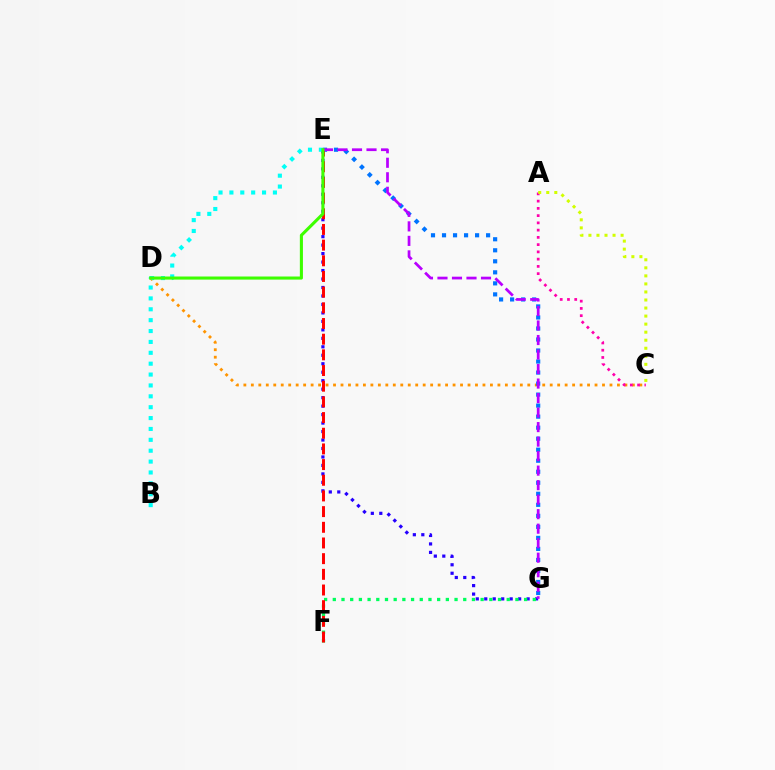{('C', 'D'): [{'color': '#ff9400', 'line_style': 'dotted', 'thickness': 2.03}], ('A', 'C'): [{'color': '#ff00ac', 'line_style': 'dotted', 'thickness': 1.97}, {'color': '#d1ff00', 'line_style': 'dotted', 'thickness': 2.18}], ('E', 'G'): [{'color': '#0074ff', 'line_style': 'dotted', 'thickness': 2.99}, {'color': '#2500ff', 'line_style': 'dotted', 'thickness': 2.3}, {'color': '#b900ff', 'line_style': 'dashed', 'thickness': 1.97}], ('F', 'G'): [{'color': '#00ff5c', 'line_style': 'dotted', 'thickness': 2.36}], ('E', 'F'): [{'color': '#ff0000', 'line_style': 'dashed', 'thickness': 2.13}], ('B', 'E'): [{'color': '#00fff6', 'line_style': 'dotted', 'thickness': 2.96}], ('D', 'E'): [{'color': '#3dff00', 'line_style': 'solid', 'thickness': 2.22}]}